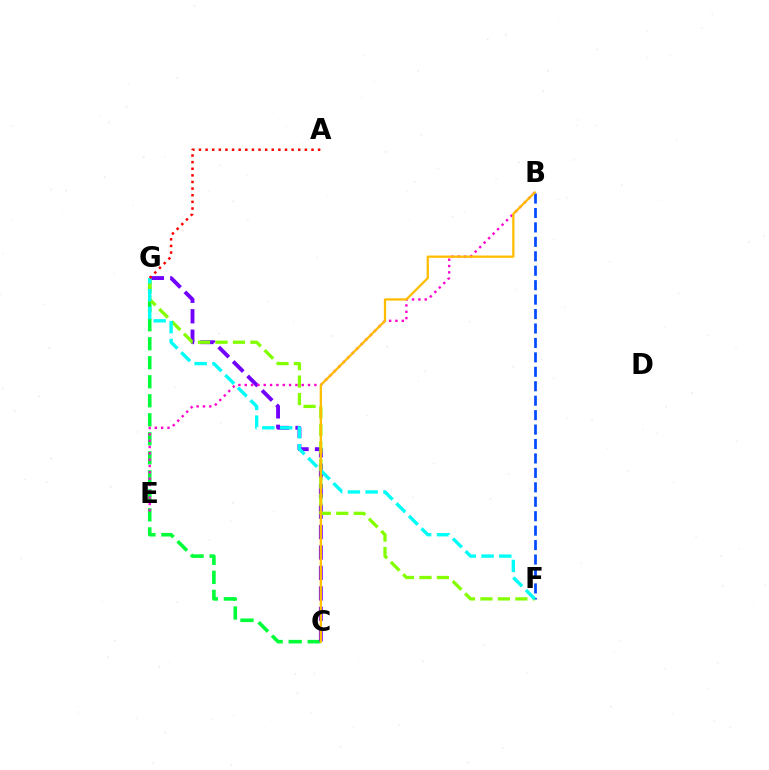{('C', 'G'): [{'color': '#00ff39', 'line_style': 'dashed', 'thickness': 2.58}, {'color': '#7200ff', 'line_style': 'dashed', 'thickness': 2.78}], ('B', 'F'): [{'color': '#004bff', 'line_style': 'dashed', 'thickness': 1.96}], ('F', 'G'): [{'color': '#84ff00', 'line_style': 'dashed', 'thickness': 2.37}, {'color': '#00fff6', 'line_style': 'dashed', 'thickness': 2.42}], ('B', 'E'): [{'color': '#ff00cf', 'line_style': 'dotted', 'thickness': 1.72}], ('B', 'C'): [{'color': '#ffbd00', 'line_style': 'solid', 'thickness': 1.64}], ('A', 'G'): [{'color': '#ff0000', 'line_style': 'dotted', 'thickness': 1.8}]}